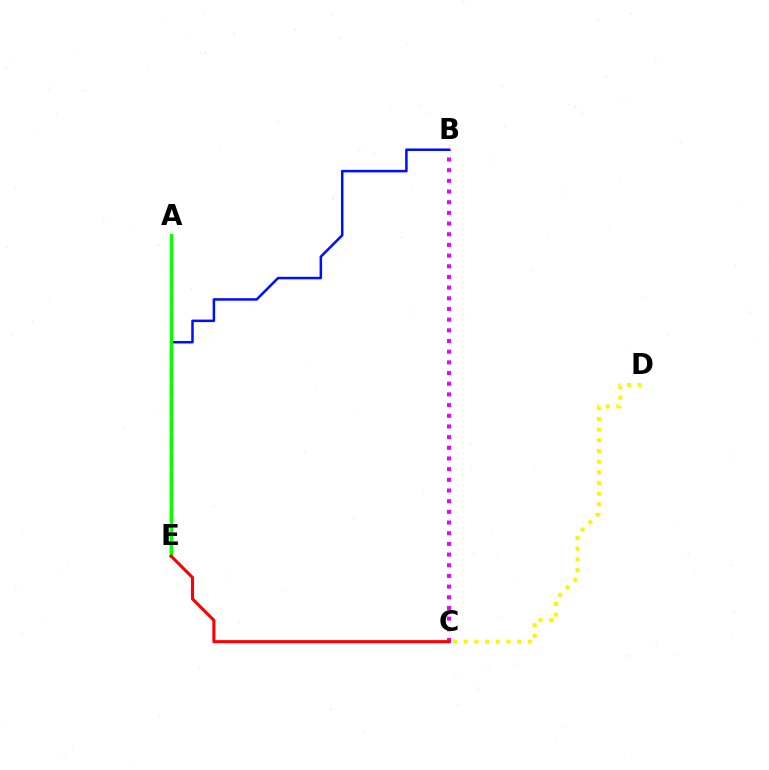{('A', 'E'): [{'color': '#00fff6', 'line_style': 'dashed', 'thickness': 2.42}, {'color': '#08ff00', 'line_style': 'solid', 'thickness': 2.17}], ('B', 'C'): [{'color': '#ee00ff', 'line_style': 'dotted', 'thickness': 2.9}], ('B', 'E'): [{'color': '#0010ff', 'line_style': 'solid', 'thickness': 1.82}], ('C', 'E'): [{'color': '#ff0000', 'line_style': 'solid', 'thickness': 2.22}], ('C', 'D'): [{'color': '#fcf500', 'line_style': 'dotted', 'thickness': 2.9}]}